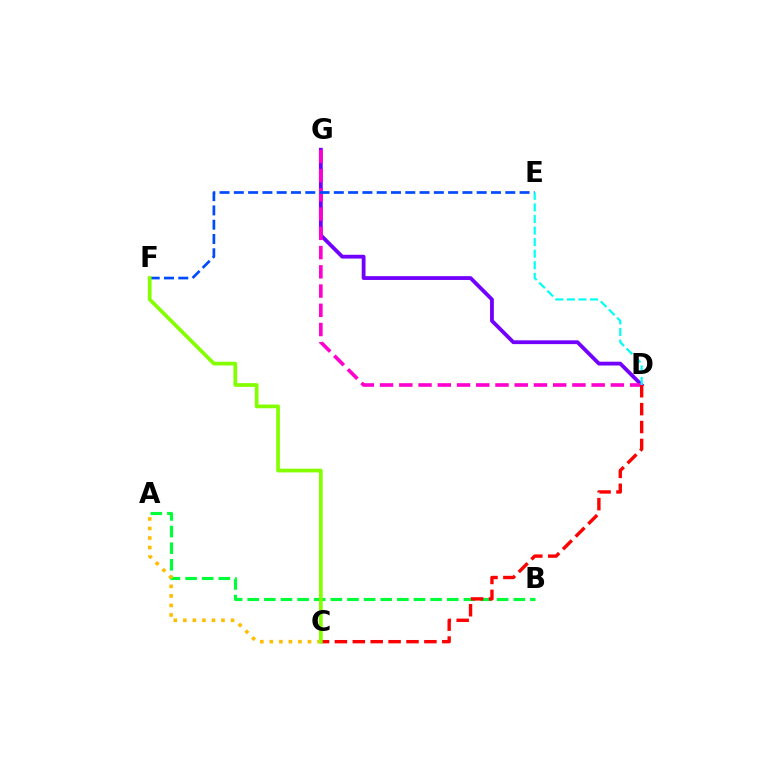{('A', 'B'): [{'color': '#00ff39', 'line_style': 'dashed', 'thickness': 2.26}], ('D', 'G'): [{'color': '#7200ff', 'line_style': 'solid', 'thickness': 2.74}, {'color': '#ff00cf', 'line_style': 'dashed', 'thickness': 2.61}], ('C', 'D'): [{'color': '#ff0000', 'line_style': 'dashed', 'thickness': 2.43}], ('A', 'C'): [{'color': '#ffbd00', 'line_style': 'dotted', 'thickness': 2.59}], ('E', 'F'): [{'color': '#004bff', 'line_style': 'dashed', 'thickness': 1.94}], ('C', 'F'): [{'color': '#84ff00', 'line_style': 'solid', 'thickness': 2.67}], ('D', 'E'): [{'color': '#00fff6', 'line_style': 'dashed', 'thickness': 1.57}]}